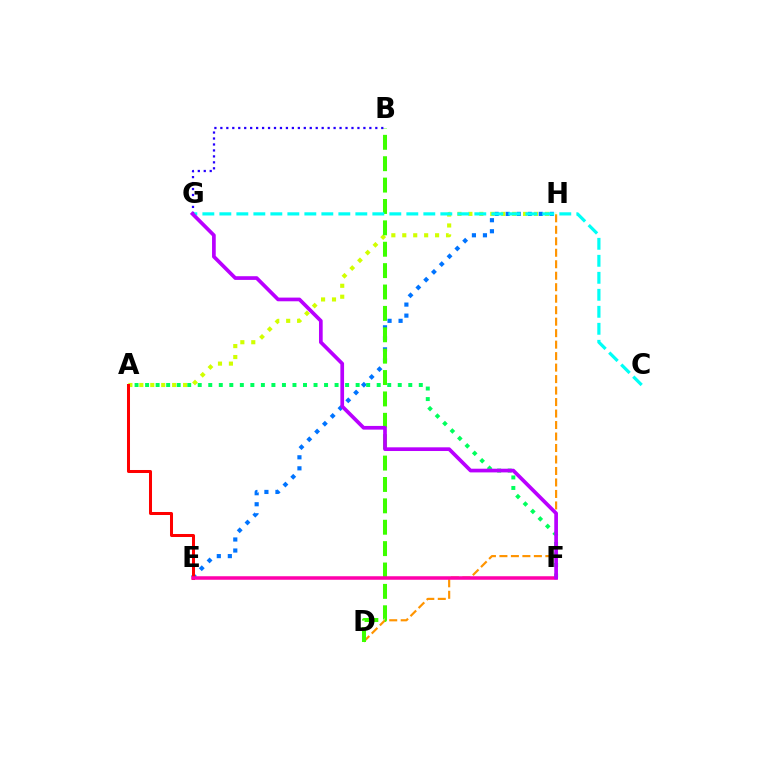{('D', 'H'): [{'color': '#ff9400', 'line_style': 'dashed', 'thickness': 1.56}], ('E', 'H'): [{'color': '#0074ff', 'line_style': 'dotted', 'thickness': 3.0}], ('A', 'F'): [{'color': '#00ff5c', 'line_style': 'dotted', 'thickness': 2.86}], ('A', 'H'): [{'color': '#d1ff00', 'line_style': 'dotted', 'thickness': 2.97}], ('B', 'D'): [{'color': '#3dff00', 'line_style': 'dashed', 'thickness': 2.91}], ('A', 'E'): [{'color': '#ff0000', 'line_style': 'solid', 'thickness': 2.17}], ('E', 'F'): [{'color': '#ff00ac', 'line_style': 'solid', 'thickness': 2.53}], ('C', 'G'): [{'color': '#00fff6', 'line_style': 'dashed', 'thickness': 2.31}], ('B', 'G'): [{'color': '#2500ff', 'line_style': 'dotted', 'thickness': 1.62}], ('F', 'G'): [{'color': '#b900ff', 'line_style': 'solid', 'thickness': 2.66}]}